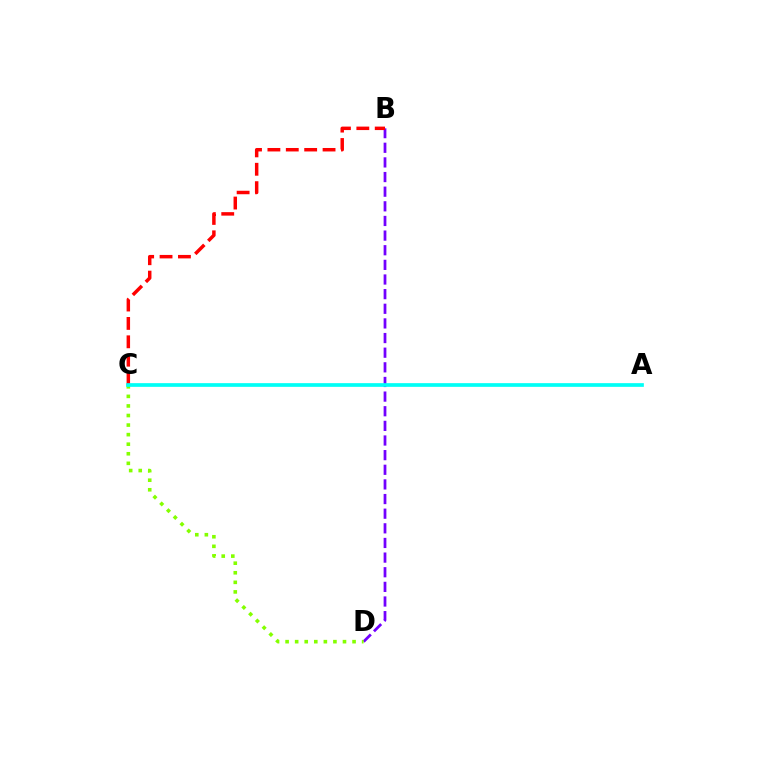{('B', 'D'): [{'color': '#7200ff', 'line_style': 'dashed', 'thickness': 1.99}], ('C', 'D'): [{'color': '#84ff00', 'line_style': 'dotted', 'thickness': 2.6}], ('B', 'C'): [{'color': '#ff0000', 'line_style': 'dashed', 'thickness': 2.5}], ('A', 'C'): [{'color': '#00fff6', 'line_style': 'solid', 'thickness': 2.66}]}